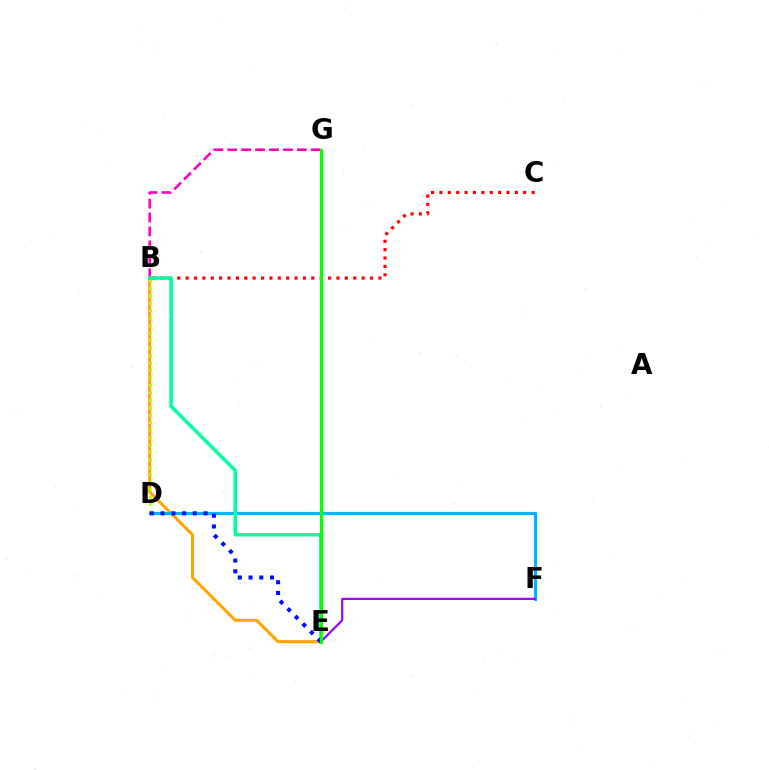{('B', 'E'): [{'color': '#ffa500', 'line_style': 'solid', 'thickness': 2.2}, {'color': '#00ff9d', 'line_style': 'solid', 'thickness': 2.51}], ('B', 'D'): [{'color': '#b3ff00', 'line_style': 'dotted', 'thickness': 2.02}], ('D', 'F'): [{'color': '#00b5ff', 'line_style': 'solid', 'thickness': 2.28}], ('B', 'G'): [{'color': '#ff00bd', 'line_style': 'dashed', 'thickness': 1.89}], ('B', 'C'): [{'color': '#ff0000', 'line_style': 'dotted', 'thickness': 2.28}], ('E', 'F'): [{'color': '#9b00ff', 'line_style': 'solid', 'thickness': 1.59}], ('D', 'E'): [{'color': '#0010ff', 'line_style': 'dotted', 'thickness': 2.92}], ('E', 'G'): [{'color': '#08ff00', 'line_style': 'solid', 'thickness': 2.26}]}